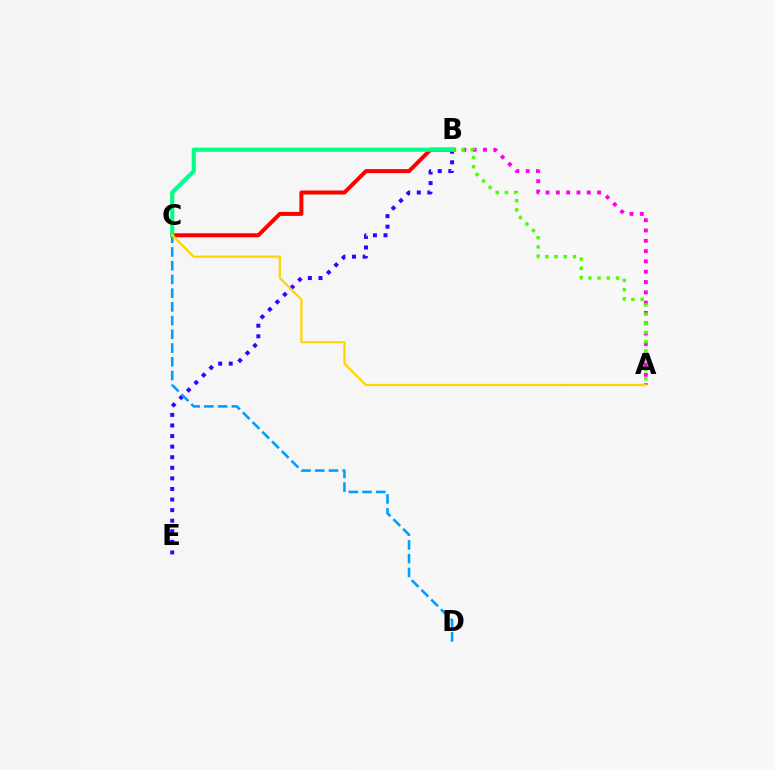{('A', 'B'): [{'color': '#ff00ed', 'line_style': 'dotted', 'thickness': 2.8}, {'color': '#4fff00', 'line_style': 'dotted', 'thickness': 2.5}], ('B', 'E'): [{'color': '#3700ff', 'line_style': 'dotted', 'thickness': 2.88}], ('B', 'C'): [{'color': '#ff0000', 'line_style': 'solid', 'thickness': 2.88}, {'color': '#00ff86', 'line_style': 'solid', 'thickness': 2.97}], ('C', 'D'): [{'color': '#009eff', 'line_style': 'dashed', 'thickness': 1.87}], ('A', 'C'): [{'color': '#ffd500', 'line_style': 'solid', 'thickness': 1.6}]}